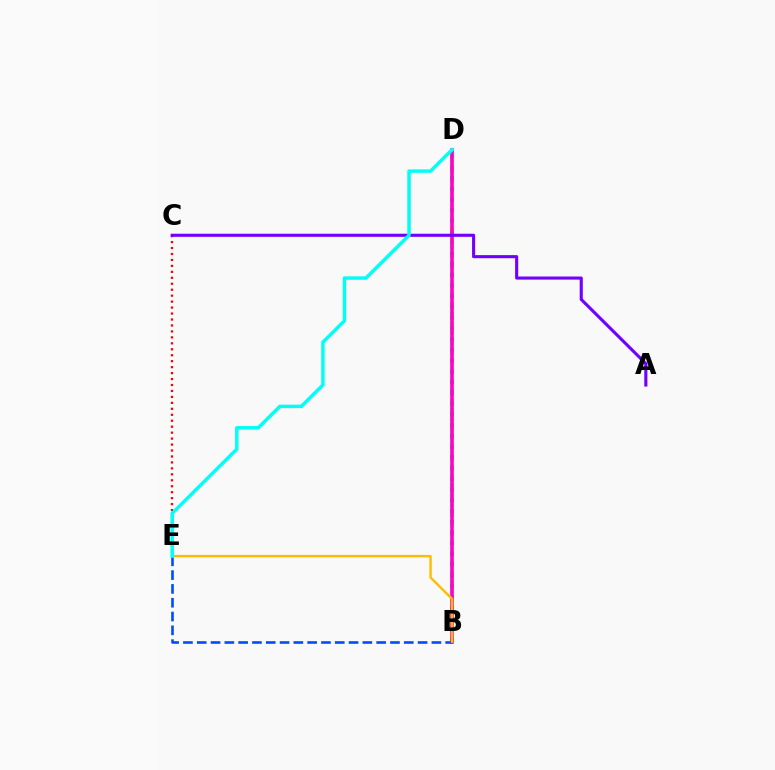{('B', 'D'): [{'color': '#84ff00', 'line_style': 'dotted', 'thickness': 2.59}, {'color': '#00ff39', 'line_style': 'dotted', 'thickness': 2.92}, {'color': '#ff00cf', 'line_style': 'solid', 'thickness': 2.6}], ('C', 'E'): [{'color': '#ff0000', 'line_style': 'dotted', 'thickness': 1.62}], ('B', 'E'): [{'color': '#004bff', 'line_style': 'dashed', 'thickness': 1.88}, {'color': '#ffbd00', 'line_style': 'solid', 'thickness': 1.75}], ('A', 'C'): [{'color': '#7200ff', 'line_style': 'solid', 'thickness': 2.24}], ('D', 'E'): [{'color': '#00fff6', 'line_style': 'solid', 'thickness': 2.48}]}